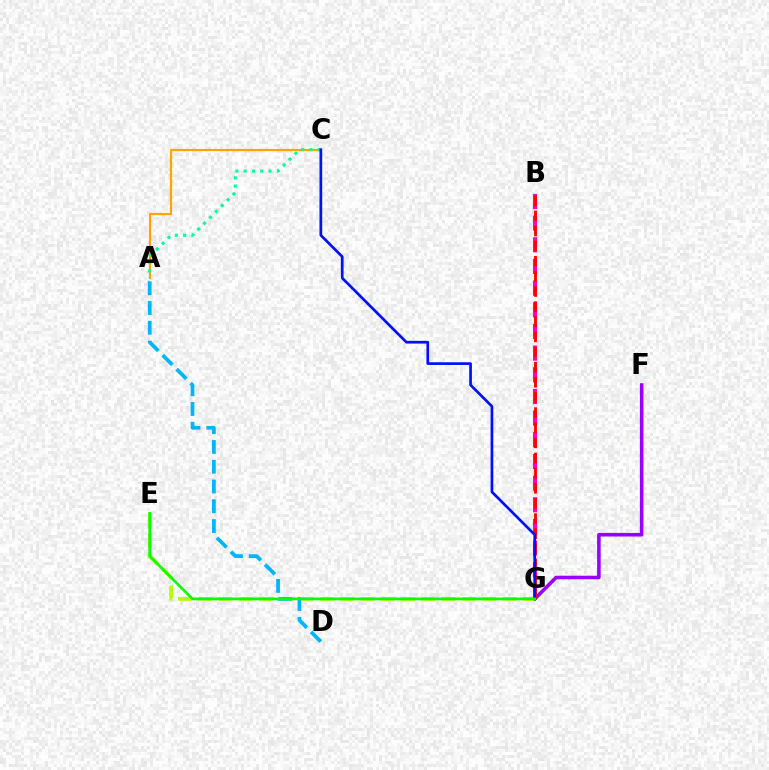{('A', 'C'): [{'color': '#ffa500', 'line_style': 'solid', 'thickness': 1.57}, {'color': '#00ff9d', 'line_style': 'dotted', 'thickness': 2.25}], ('F', 'G'): [{'color': '#9b00ff', 'line_style': 'solid', 'thickness': 2.57}], ('E', 'G'): [{'color': '#b3ff00', 'line_style': 'dashed', 'thickness': 2.75}, {'color': '#08ff00', 'line_style': 'solid', 'thickness': 1.9}], ('A', 'D'): [{'color': '#00b5ff', 'line_style': 'dashed', 'thickness': 2.69}], ('B', 'G'): [{'color': '#ff00bd', 'line_style': 'dashed', 'thickness': 2.94}, {'color': '#ff0000', 'line_style': 'dashed', 'thickness': 2.06}], ('C', 'G'): [{'color': '#0010ff', 'line_style': 'solid', 'thickness': 1.95}]}